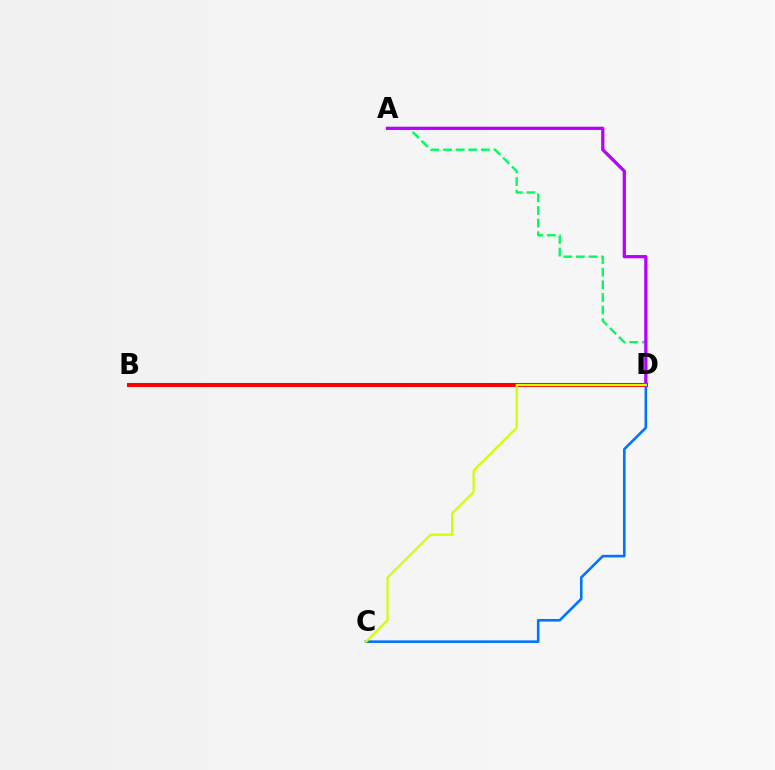{('B', 'D'): [{'color': '#ff0000', 'line_style': 'solid', 'thickness': 2.92}], ('C', 'D'): [{'color': '#0074ff', 'line_style': 'solid', 'thickness': 1.86}, {'color': '#d1ff00', 'line_style': 'solid', 'thickness': 1.58}], ('A', 'D'): [{'color': '#00ff5c', 'line_style': 'dashed', 'thickness': 1.72}, {'color': '#b900ff', 'line_style': 'solid', 'thickness': 2.34}]}